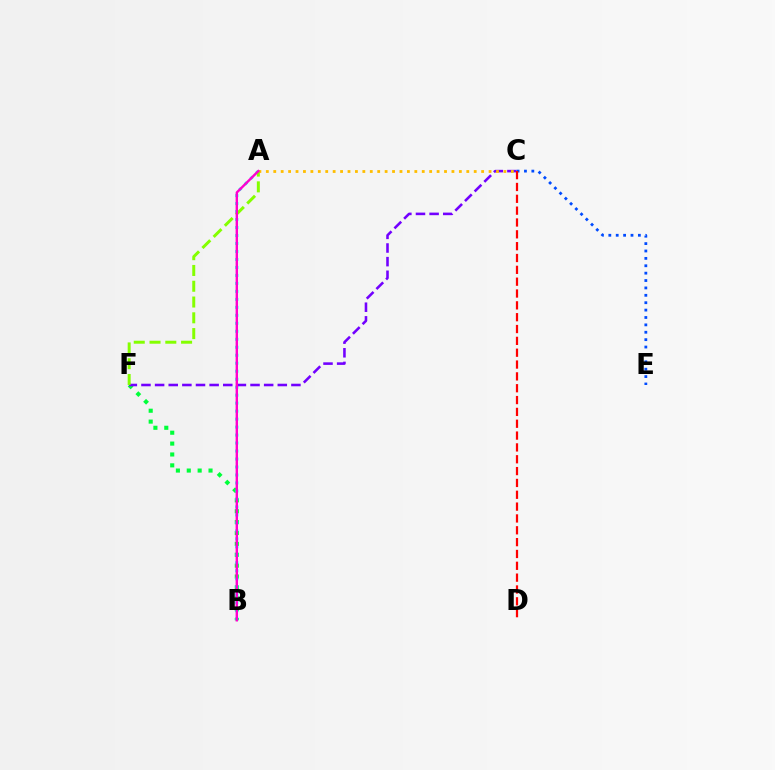{('B', 'F'): [{'color': '#00ff39', 'line_style': 'dotted', 'thickness': 2.96}], ('A', 'B'): [{'color': '#00fff6', 'line_style': 'dotted', 'thickness': 2.17}, {'color': '#ff00cf', 'line_style': 'solid', 'thickness': 1.73}], ('C', 'F'): [{'color': '#7200ff', 'line_style': 'dashed', 'thickness': 1.85}], ('C', 'E'): [{'color': '#004bff', 'line_style': 'dotted', 'thickness': 2.01}], ('A', 'C'): [{'color': '#ffbd00', 'line_style': 'dotted', 'thickness': 2.02}], ('C', 'D'): [{'color': '#ff0000', 'line_style': 'dashed', 'thickness': 1.61}], ('A', 'F'): [{'color': '#84ff00', 'line_style': 'dashed', 'thickness': 2.14}]}